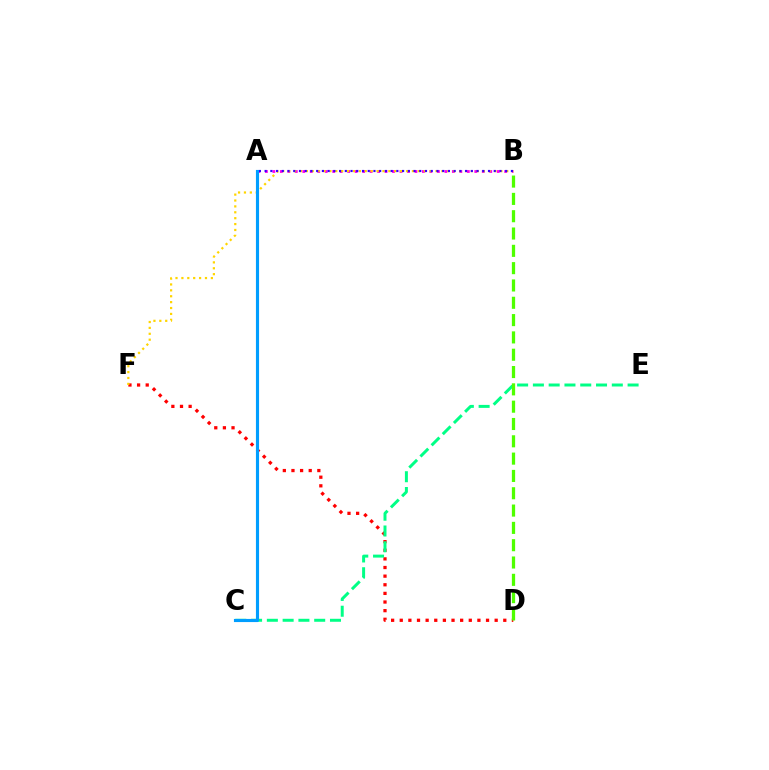{('D', 'F'): [{'color': '#ff0000', 'line_style': 'dotted', 'thickness': 2.34}], ('A', 'B'): [{'color': '#ff00ed', 'line_style': 'dotted', 'thickness': 2.03}, {'color': '#3700ff', 'line_style': 'dotted', 'thickness': 1.56}], ('B', 'F'): [{'color': '#ffd500', 'line_style': 'dotted', 'thickness': 1.6}], ('C', 'E'): [{'color': '#00ff86', 'line_style': 'dashed', 'thickness': 2.14}], ('B', 'D'): [{'color': '#4fff00', 'line_style': 'dashed', 'thickness': 2.35}], ('A', 'C'): [{'color': '#009eff', 'line_style': 'solid', 'thickness': 2.25}]}